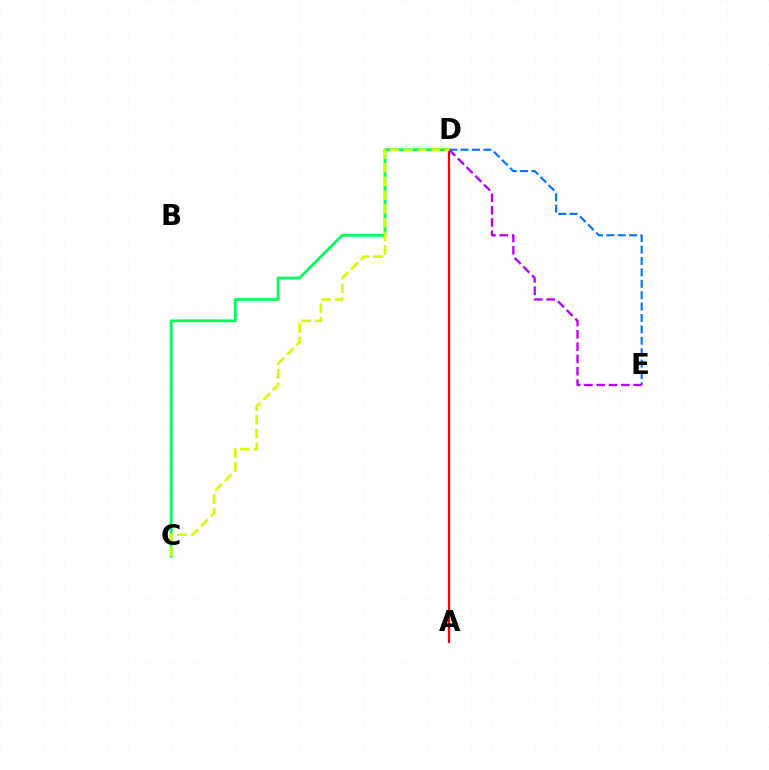{('A', 'D'): [{'color': '#ff0000', 'line_style': 'solid', 'thickness': 1.61}], ('D', 'E'): [{'color': '#0074ff', 'line_style': 'dashed', 'thickness': 1.55}, {'color': '#b900ff', 'line_style': 'dashed', 'thickness': 1.67}], ('C', 'D'): [{'color': '#00ff5c', 'line_style': 'solid', 'thickness': 2.02}, {'color': '#d1ff00', 'line_style': 'dashed', 'thickness': 1.86}]}